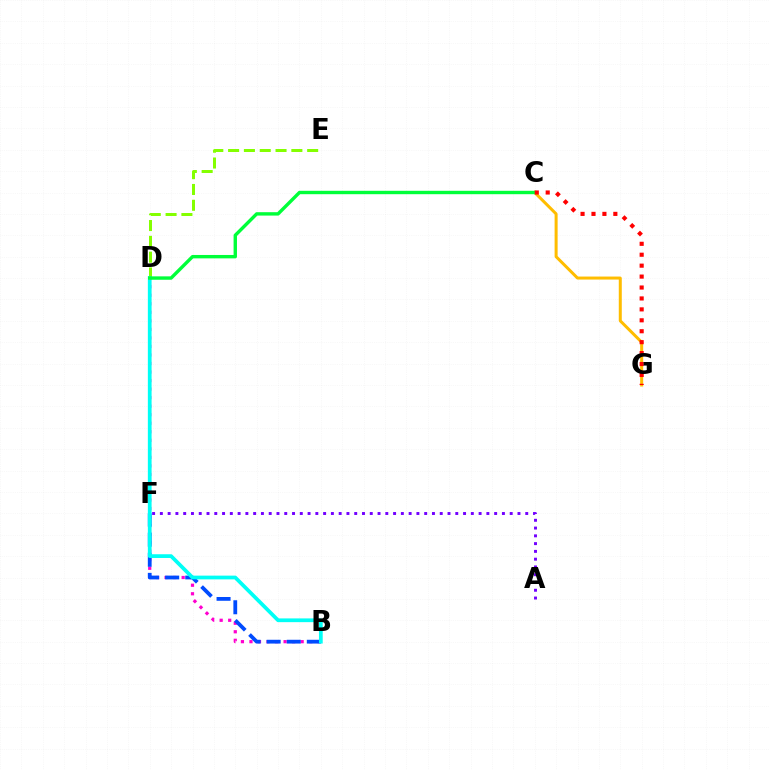{('B', 'D'): [{'color': '#ff00cf', 'line_style': 'dotted', 'thickness': 2.32}, {'color': '#00fff6', 'line_style': 'solid', 'thickness': 2.69}], ('B', 'F'): [{'color': '#004bff', 'line_style': 'dashed', 'thickness': 2.73}], ('D', 'E'): [{'color': '#84ff00', 'line_style': 'dashed', 'thickness': 2.15}], ('A', 'F'): [{'color': '#7200ff', 'line_style': 'dotted', 'thickness': 2.11}], ('C', 'G'): [{'color': '#ffbd00', 'line_style': 'solid', 'thickness': 2.17}, {'color': '#ff0000', 'line_style': 'dotted', 'thickness': 2.97}], ('C', 'D'): [{'color': '#00ff39', 'line_style': 'solid', 'thickness': 2.44}]}